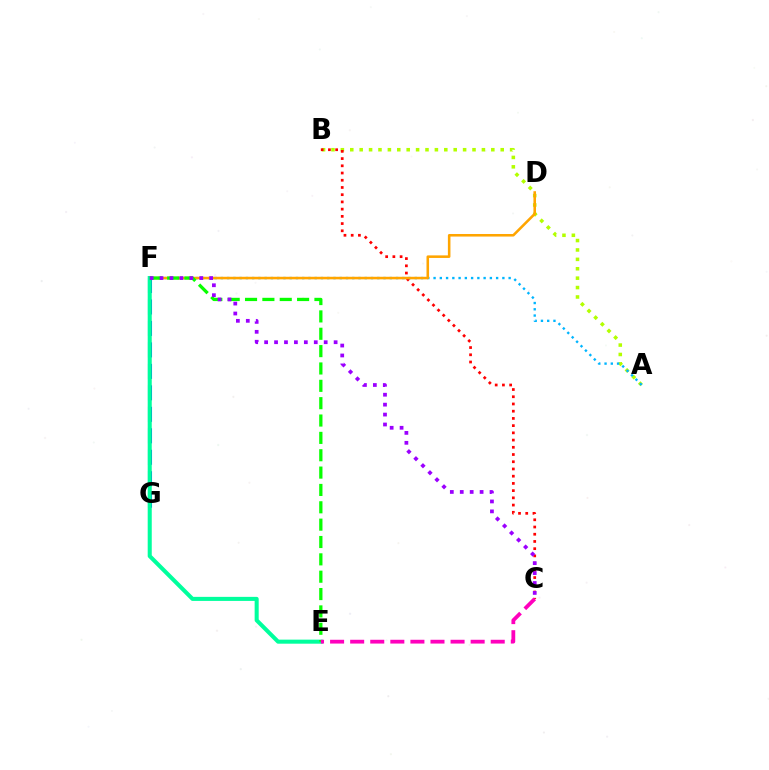{('A', 'B'): [{'color': '#b3ff00', 'line_style': 'dotted', 'thickness': 2.55}], ('B', 'C'): [{'color': '#ff0000', 'line_style': 'dotted', 'thickness': 1.96}], ('F', 'G'): [{'color': '#0010ff', 'line_style': 'dashed', 'thickness': 2.92}], ('A', 'F'): [{'color': '#00b5ff', 'line_style': 'dotted', 'thickness': 1.7}], ('D', 'F'): [{'color': '#ffa500', 'line_style': 'solid', 'thickness': 1.84}], ('E', 'F'): [{'color': '#00ff9d', 'line_style': 'solid', 'thickness': 2.92}, {'color': '#08ff00', 'line_style': 'dashed', 'thickness': 2.36}], ('C', 'F'): [{'color': '#9b00ff', 'line_style': 'dotted', 'thickness': 2.7}], ('C', 'E'): [{'color': '#ff00bd', 'line_style': 'dashed', 'thickness': 2.73}]}